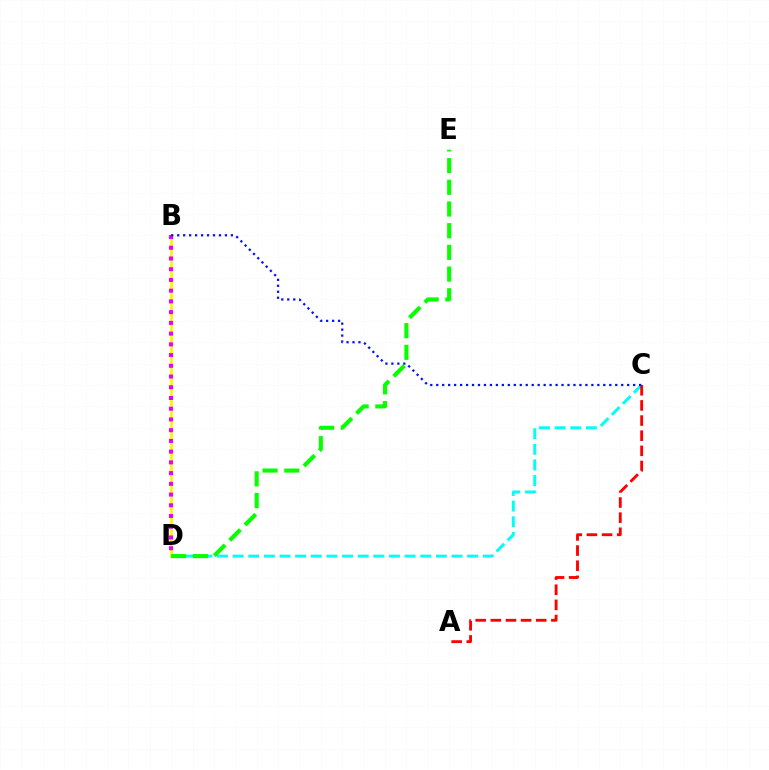{('B', 'D'): [{'color': '#fcf500', 'line_style': 'solid', 'thickness': 1.94}, {'color': '#ee00ff', 'line_style': 'dotted', 'thickness': 2.92}], ('C', 'D'): [{'color': '#00fff6', 'line_style': 'dashed', 'thickness': 2.12}], ('A', 'C'): [{'color': '#ff0000', 'line_style': 'dashed', 'thickness': 2.06}], ('D', 'E'): [{'color': '#08ff00', 'line_style': 'dashed', 'thickness': 2.95}], ('B', 'C'): [{'color': '#0010ff', 'line_style': 'dotted', 'thickness': 1.62}]}